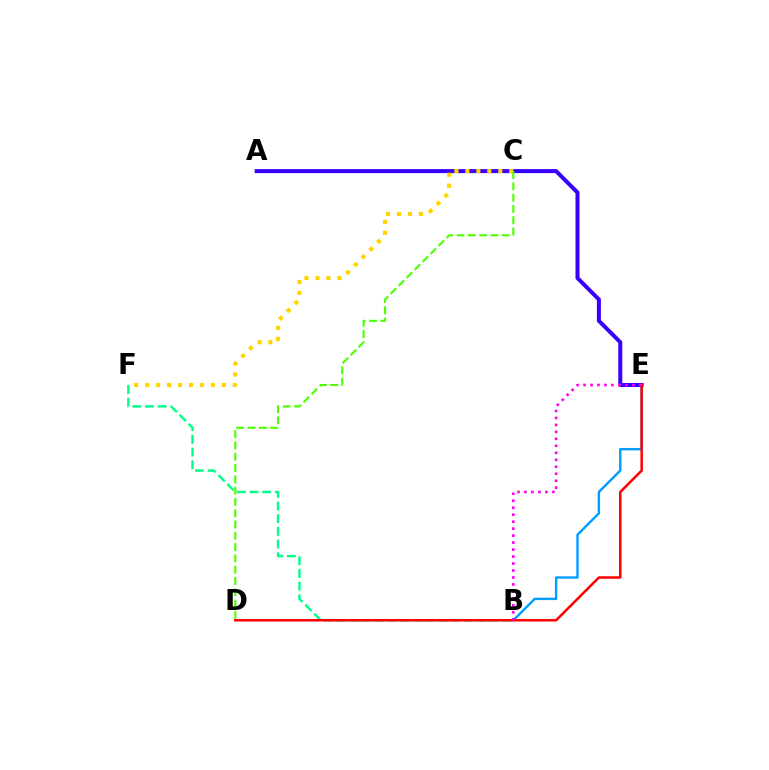{('B', 'F'): [{'color': '#00ff86', 'line_style': 'dashed', 'thickness': 1.72}], ('B', 'E'): [{'color': '#009eff', 'line_style': 'solid', 'thickness': 1.73}, {'color': '#ff00ed', 'line_style': 'dotted', 'thickness': 1.9}], ('A', 'E'): [{'color': '#3700ff', 'line_style': 'solid', 'thickness': 2.88}], ('C', 'F'): [{'color': '#ffd500', 'line_style': 'dotted', 'thickness': 2.98}], ('D', 'E'): [{'color': '#ff0000', 'line_style': 'solid', 'thickness': 1.8}], ('C', 'D'): [{'color': '#4fff00', 'line_style': 'dashed', 'thickness': 1.53}]}